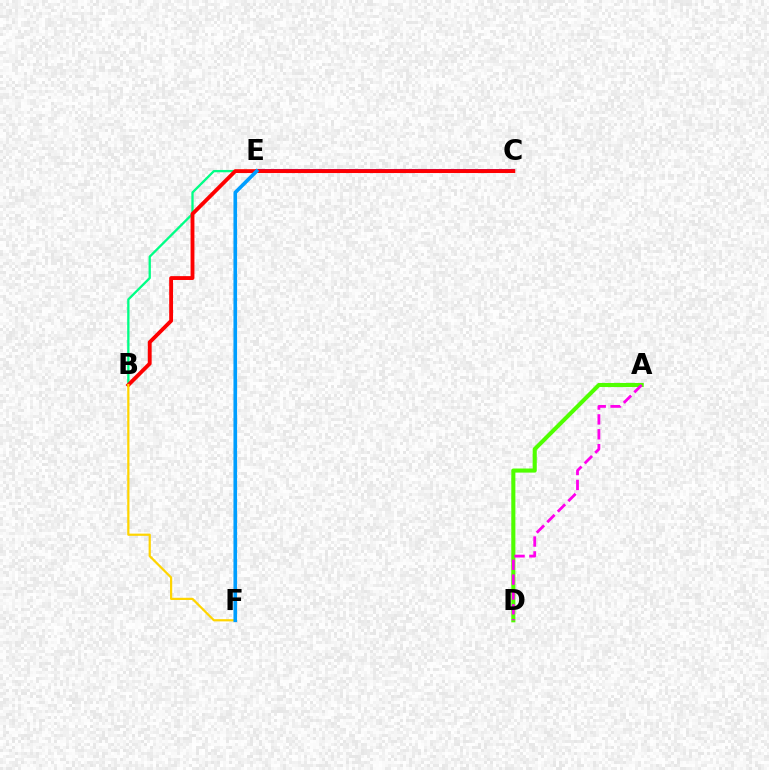{('C', 'E'): [{'color': '#3700ff', 'line_style': 'solid', 'thickness': 2.66}], ('A', 'D'): [{'color': '#4fff00', 'line_style': 'solid', 'thickness': 2.95}, {'color': '#ff00ed', 'line_style': 'dashed', 'thickness': 2.02}], ('B', 'E'): [{'color': '#00ff86', 'line_style': 'solid', 'thickness': 1.66}], ('B', 'C'): [{'color': '#ff0000', 'line_style': 'solid', 'thickness': 2.77}], ('B', 'F'): [{'color': '#ffd500', 'line_style': 'solid', 'thickness': 1.59}], ('E', 'F'): [{'color': '#009eff', 'line_style': 'solid', 'thickness': 2.61}]}